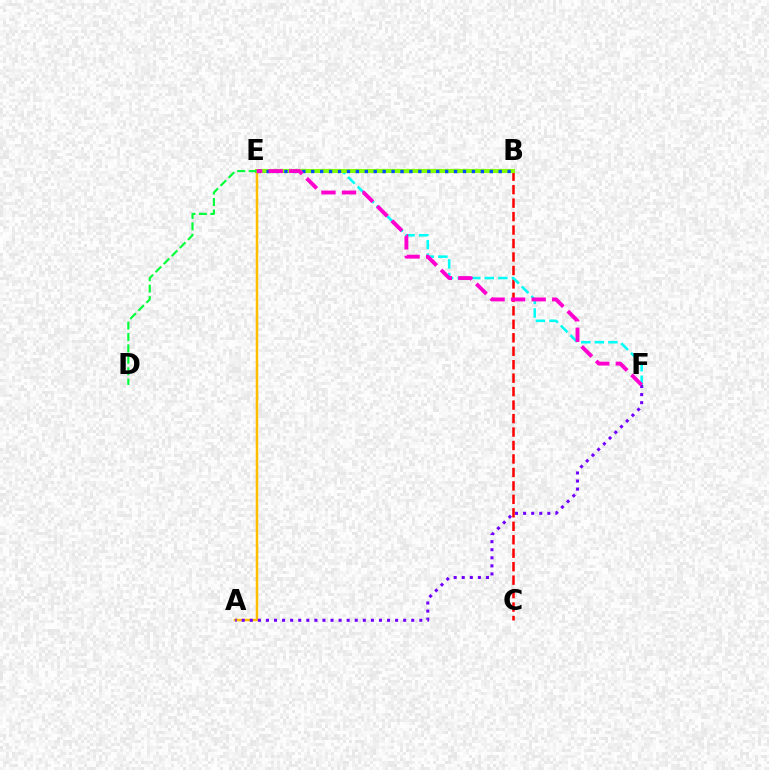{('B', 'C'): [{'color': '#ff0000', 'line_style': 'dashed', 'thickness': 1.83}], ('A', 'E'): [{'color': '#ffbd00', 'line_style': 'solid', 'thickness': 1.79}], ('E', 'F'): [{'color': '#00fff6', 'line_style': 'dashed', 'thickness': 1.84}, {'color': '#ff00cf', 'line_style': 'dashed', 'thickness': 2.79}], ('B', 'E'): [{'color': '#84ff00', 'line_style': 'solid', 'thickness': 2.97}, {'color': '#004bff', 'line_style': 'dotted', 'thickness': 2.43}], ('D', 'E'): [{'color': '#00ff39', 'line_style': 'dashed', 'thickness': 1.55}], ('A', 'F'): [{'color': '#7200ff', 'line_style': 'dotted', 'thickness': 2.19}]}